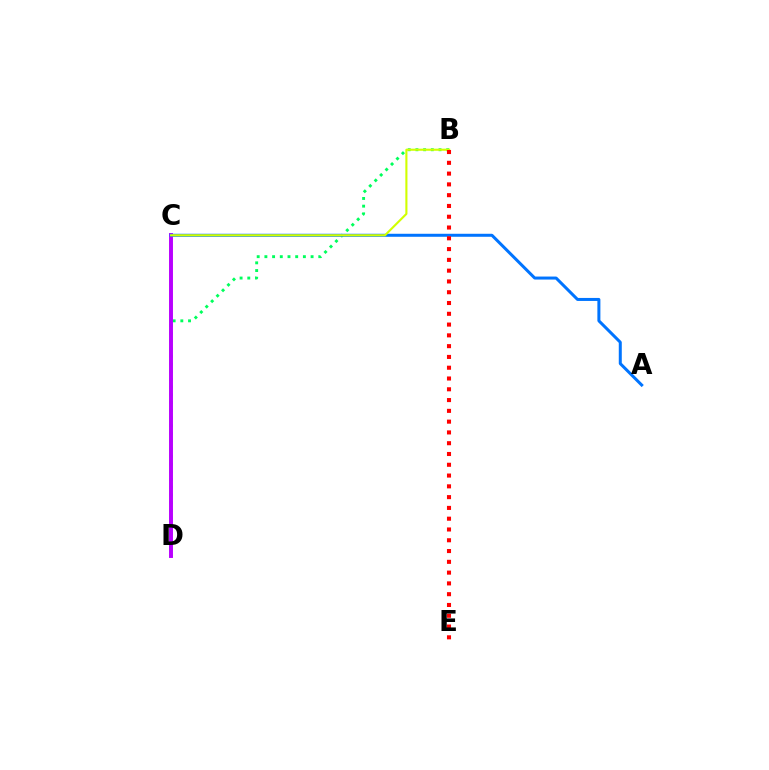{('B', 'D'): [{'color': '#00ff5c', 'line_style': 'dotted', 'thickness': 2.09}], ('C', 'D'): [{'color': '#b900ff', 'line_style': 'solid', 'thickness': 2.83}], ('A', 'C'): [{'color': '#0074ff', 'line_style': 'solid', 'thickness': 2.17}], ('B', 'C'): [{'color': '#d1ff00', 'line_style': 'solid', 'thickness': 1.52}], ('B', 'E'): [{'color': '#ff0000', 'line_style': 'dotted', 'thickness': 2.93}]}